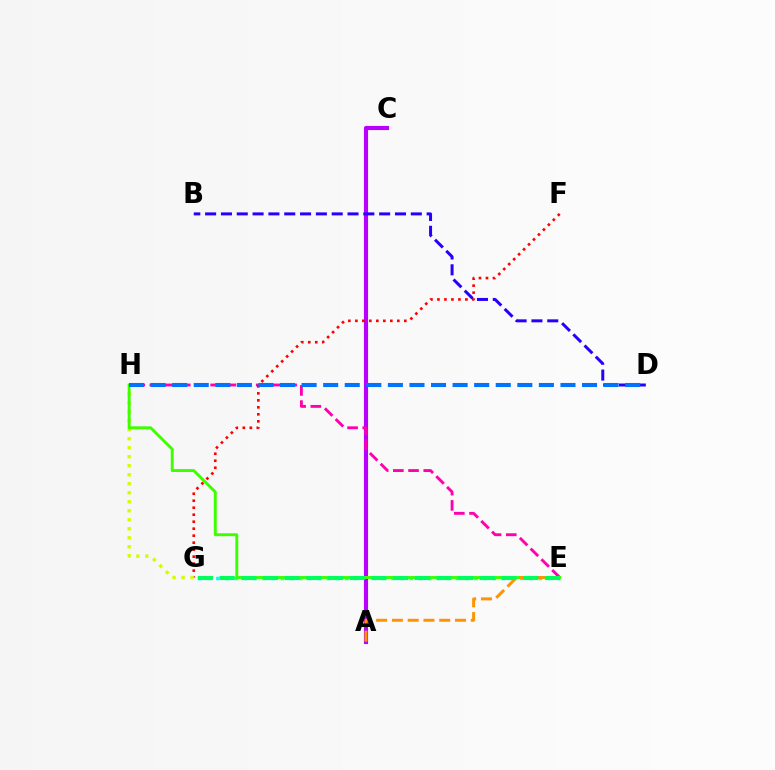{('E', 'G'): [{'color': '#00fff6', 'line_style': 'dotted', 'thickness': 2.5}, {'color': '#00ff5c', 'line_style': 'dashed', 'thickness': 2.95}], ('A', 'C'): [{'color': '#b900ff', 'line_style': 'solid', 'thickness': 2.97}], ('E', 'H'): [{'color': '#ff00ac', 'line_style': 'dashed', 'thickness': 2.06}, {'color': '#3dff00', 'line_style': 'solid', 'thickness': 2.1}], ('F', 'G'): [{'color': '#ff0000', 'line_style': 'dotted', 'thickness': 1.9}], ('G', 'H'): [{'color': '#d1ff00', 'line_style': 'dotted', 'thickness': 2.45}], ('B', 'D'): [{'color': '#2500ff', 'line_style': 'dashed', 'thickness': 2.15}], ('A', 'E'): [{'color': '#ff9400', 'line_style': 'dashed', 'thickness': 2.14}], ('D', 'H'): [{'color': '#0074ff', 'line_style': 'dashed', 'thickness': 2.93}]}